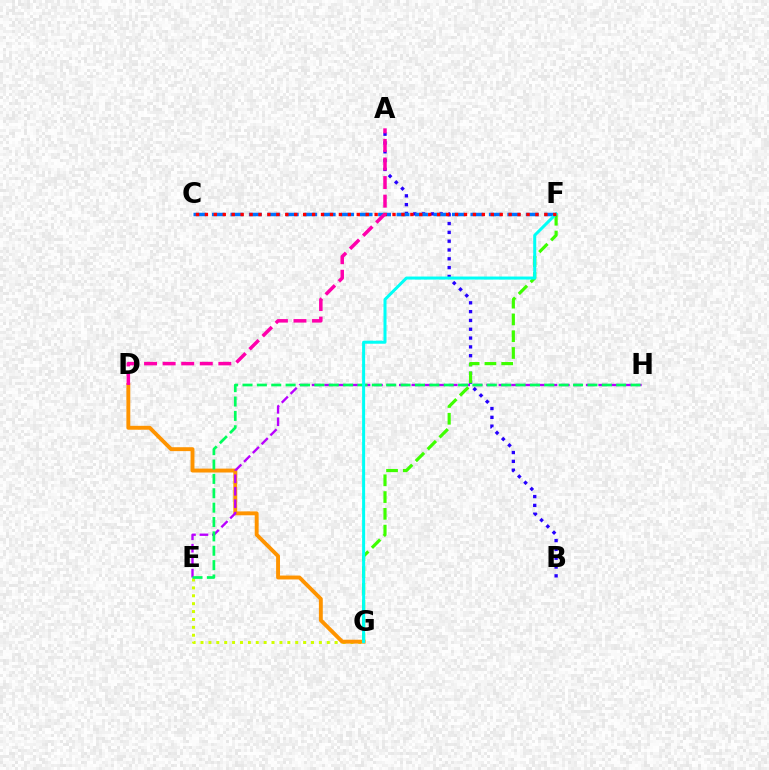{('A', 'B'): [{'color': '#2500ff', 'line_style': 'dotted', 'thickness': 2.39}], ('F', 'G'): [{'color': '#3dff00', 'line_style': 'dashed', 'thickness': 2.28}, {'color': '#00fff6', 'line_style': 'solid', 'thickness': 2.17}], ('C', 'F'): [{'color': '#0074ff', 'line_style': 'dashed', 'thickness': 2.51}, {'color': '#ff0000', 'line_style': 'dotted', 'thickness': 2.43}], ('E', 'G'): [{'color': '#d1ff00', 'line_style': 'dotted', 'thickness': 2.14}], ('D', 'G'): [{'color': '#ff9400', 'line_style': 'solid', 'thickness': 2.81}], ('E', 'H'): [{'color': '#b900ff', 'line_style': 'dashed', 'thickness': 1.69}, {'color': '#00ff5c', 'line_style': 'dashed', 'thickness': 1.95}], ('A', 'D'): [{'color': '#ff00ac', 'line_style': 'dashed', 'thickness': 2.52}]}